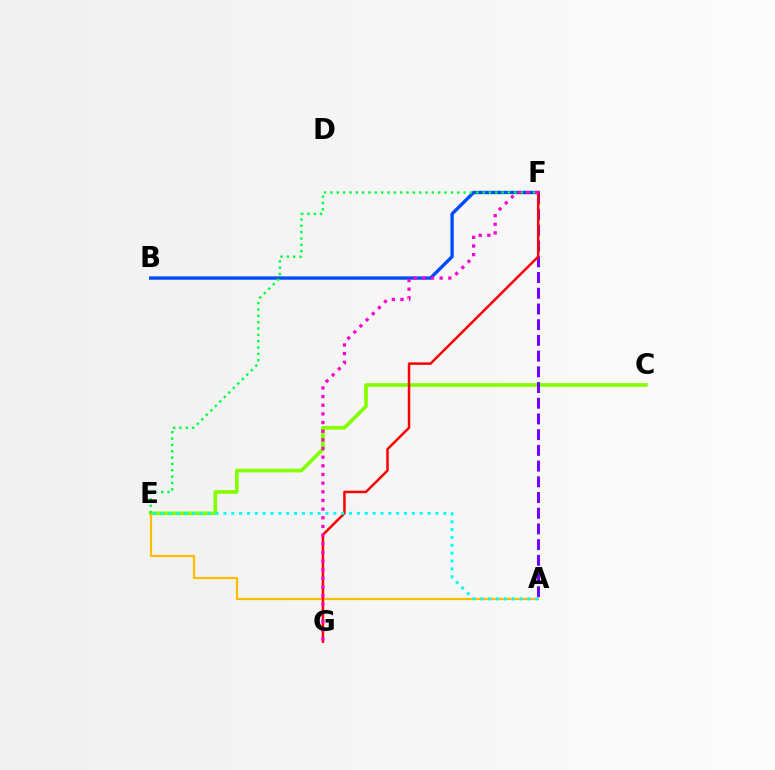{('C', 'E'): [{'color': '#84ff00', 'line_style': 'solid', 'thickness': 2.65}], ('A', 'E'): [{'color': '#ffbd00', 'line_style': 'solid', 'thickness': 1.58}, {'color': '#00fff6', 'line_style': 'dotted', 'thickness': 2.13}], ('A', 'F'): [{'color': '#7200ff', 'line_style': 'dashed', 'thickness': 2.13}], ('B', 'F'): [{'color': '#004bff', 'line_style': 'solid', 'thickness': 2.41}], ('E', 'F'): [{'color': '#00ff39', 'line_style': 'dotted', 'thickness': 1.72}], ('F', 'G'): [{'color': '#ff0000', 'line_style': 'solid', 'thickness': 1.79}, {'color': '#ff00cf', 'line_style': 'dotted', 'thickness': 2.35}]}